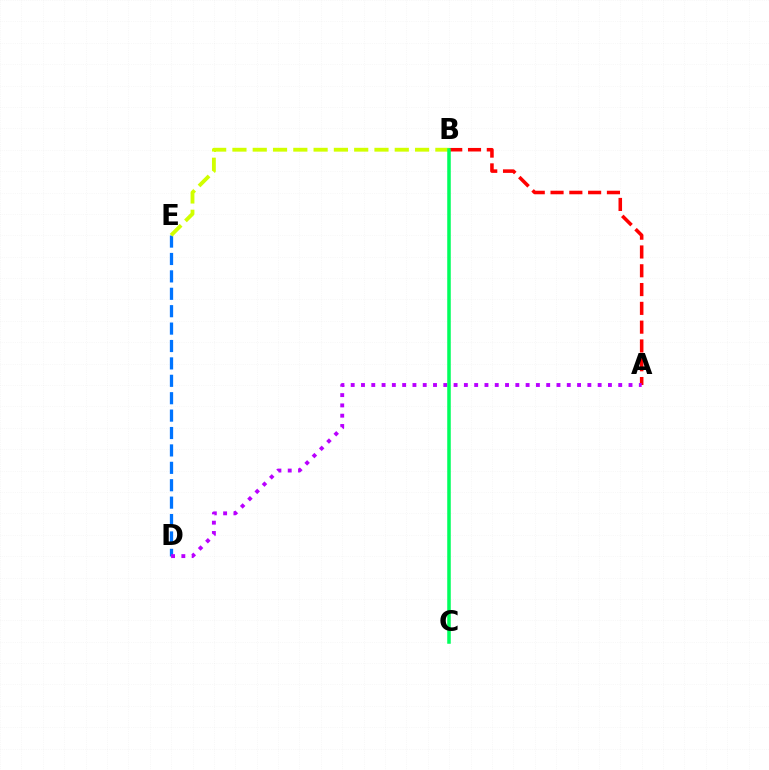{('A', 'B'): [{'color': '#ff0000', 'line_style': 'dashed', 'thickness': 2.55}], ('D', 'E'): [{'color': '#0074ff', 'line_style': 'dashed', 'thickness': 2.36}], ('B', 'E'): [{'color': '#d1ff00', 'line_style': 'dashed', 'thickness': 2.76}], ('A', 'D'): [{'color': '#b900ff', 'line_style': 'dotted', 'thickness': 2.8}], ('B', 'C'): [{'color': '#00ff5c', 'line_style': 'solid', 'thickness': 2.54}]}